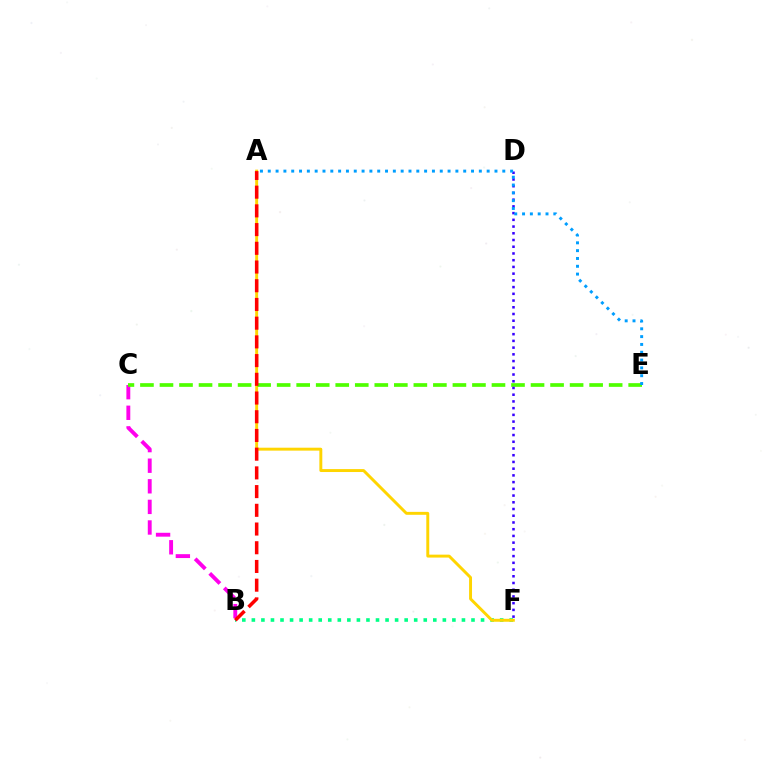{('B', 'F'): [{'color': '#00ff86', 'line_style': 'dotted', 'thickness': 2.59}], ('A', 'F'): [{'color': '#ffd500', 'line_style': 'solid', 'thickness': 2.11}], ('B', 'C'): [{'color': '#ff00ed', 'line_style': 'dashed', 'thickness': 2.8}], ('C', 'E'): [{'color': '#4fff00', 'line_style': 'dashed', 'thickness': 2.65}], ('D', 'F'): [{'color': '#3700ff', 'line_style': 'dotted', 'thickness': 1.83}], ('A', 'E'): [{'color': '#009eff', 'line_style': 'dotted', 'thickness': 2.12}], ('A', 'B'): [{'color': '#ff0000', 'line_style': 'dashed', 'thickness': 2.54}]}